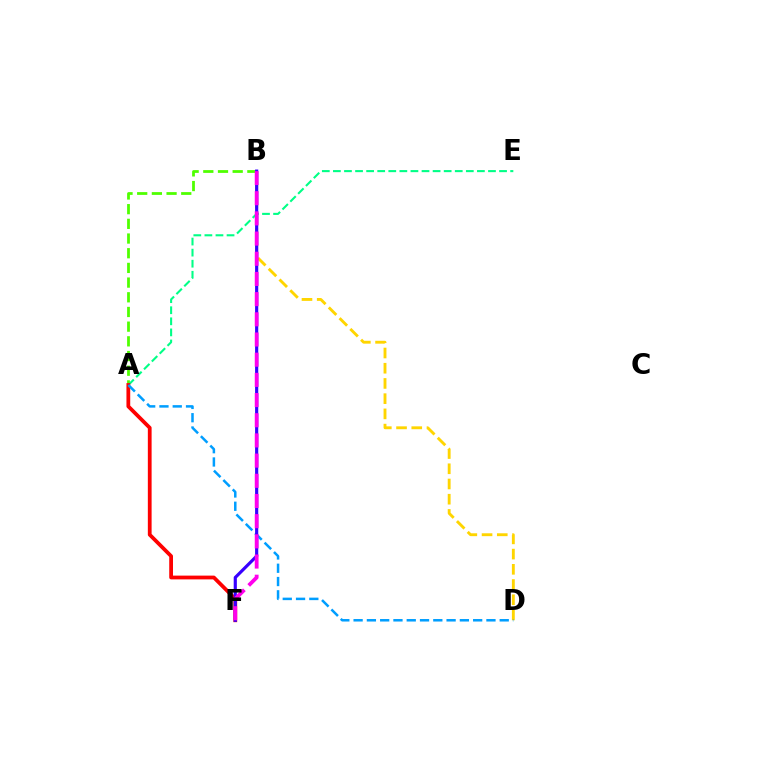{('A', 'B'): [{'color': '#4fff00', 'line_style': 'dashed', 'thickness': 2.0}], ('B', 'D'): [{'color': '#ffd500', 'line_style': 'dashed', 'thickness': 2.07}], ('A', 'E'): [{'color': '#00ff86', 'line_style': 'dashed', 'thickness': 1.5}], ('A', 'F'): [{'color': '#ff0000', 'line_style': 'solid', 'thickness': 2.71}], ('A', 'D'): [{'color': '#009eff', 'line_style': 'dashed', 'thickness': 1.8}], ('B', 'F'): [{'color': '#3700ff', 'line_style': 'solid', 'thickness': 2.27}, {'color': '#ff00ed', 'line_style': 'dashed', 'thickness': 2.74}]}